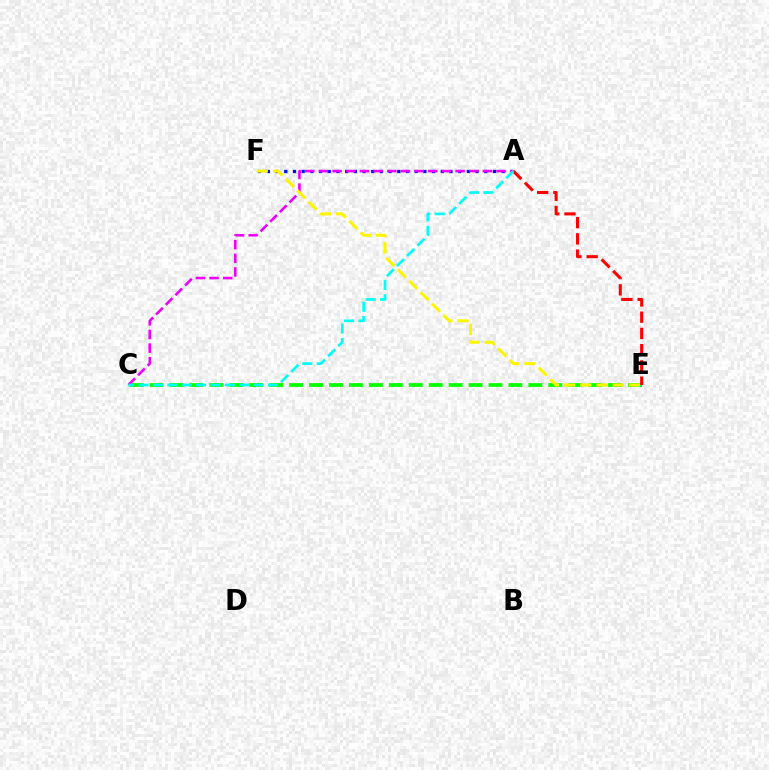{('C', 'E'): [{'color': '#08ff00', 'line_style': 'dashed', 'thickness': 2.71}], ('A', 'F'): [{'color': '#0010ff', 'line_style': 'dotted', 'thickness': 2.36}], ('A', 'C'): [{'color': '#ee00ff', 'line_style': 'dashed', 'thickness': 1.86}, {'color': '#00fff6', 'line_style': 'dashed', 'thickness': 1.95}], ('A', 'E'): [{'color': '#ff0000', 'line_style': 'dashed', 'thickness': 2.21}], ('E', 'F'): [{'color': '#fcf500', 'line_style': 'dashed', 'thickness': 2.2}]}